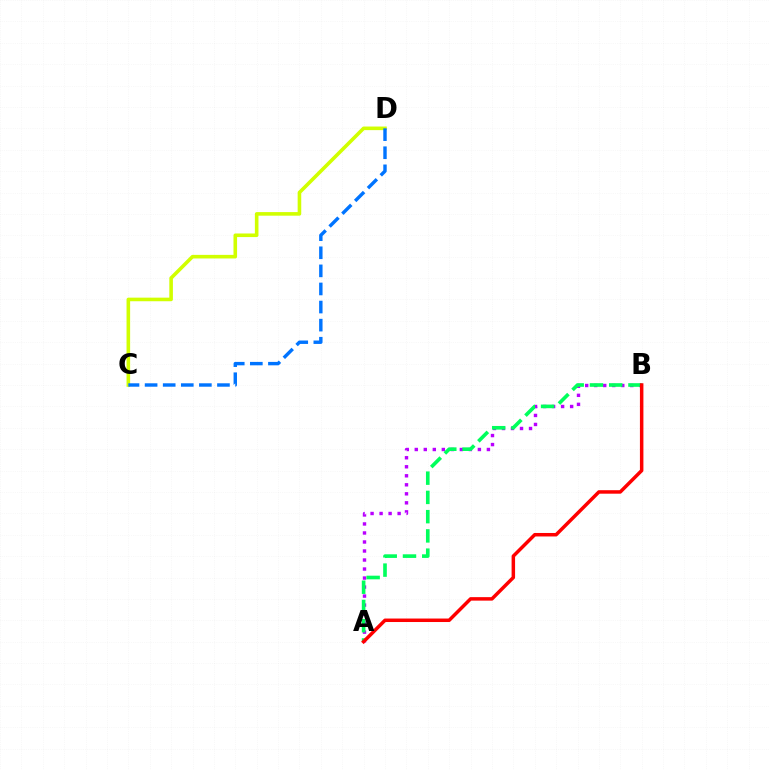{('A', 'B'): [{'color': '#b900ff', 'line_style': 'dotted', 'thickness': 2.45}, {'color': '#00ff5c', 'line_style': 'dashed', 'thickness': 2.61}, {'color': '#ff0000', 'line_style': 'solid', 'thickness': 2.51}], ('C', 'D'): [{'color': '#d1ff00', 'line_style': 'solid', 'thickness': 2.59}, {'color': '#0074ff', 'line_style': 'dashed', 'thickness': 2.46}]}